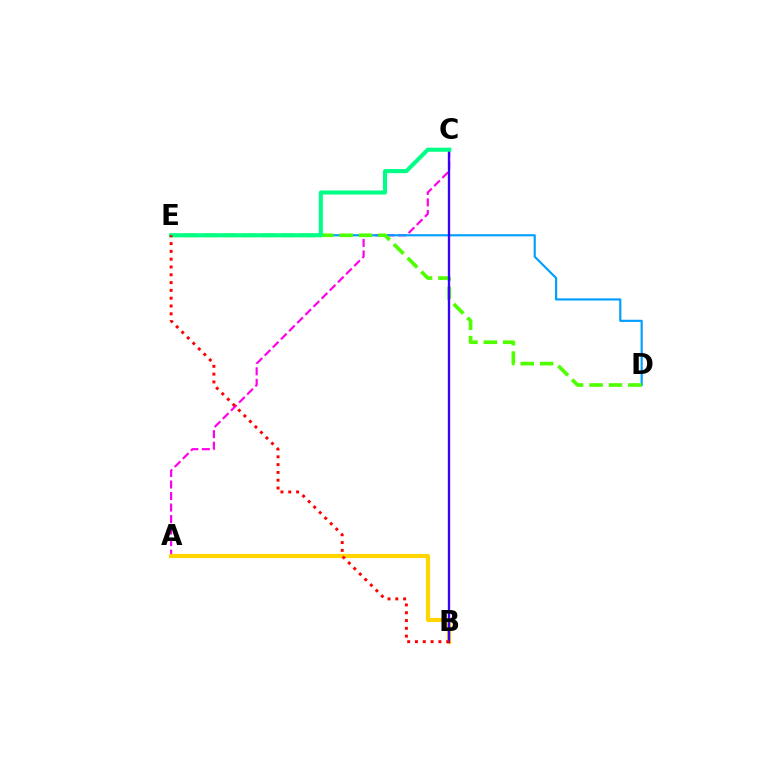{('A', 'C'): [{'color': '#ff00ed', 'line_style': 'dashed', 'thickness': 1.56}], ('D', 'E'): [{'color': '#009eff', 'line_style': 'solid', 'thickness': 1.55}, {'color': '#4fff00', 'line_style': 'dashed', 'thickness': 2.64}], ('A', 'B'): [{'color': '#ffd500', 'line_style': 'solid', 'thickness': 2.99}], ('B', 'C'): [{'color': '#3700ff', 'line_style': 'solid', 'thickness': 1.68}], ('C', 'E'): [{'color': '#00ff86', 'line_style': 'solid', 'thickness': 2.94}], ('B', 'E'): [{'color': '#ff0000', 'line_style': 'dotted', 'thickness': 2.12}]}